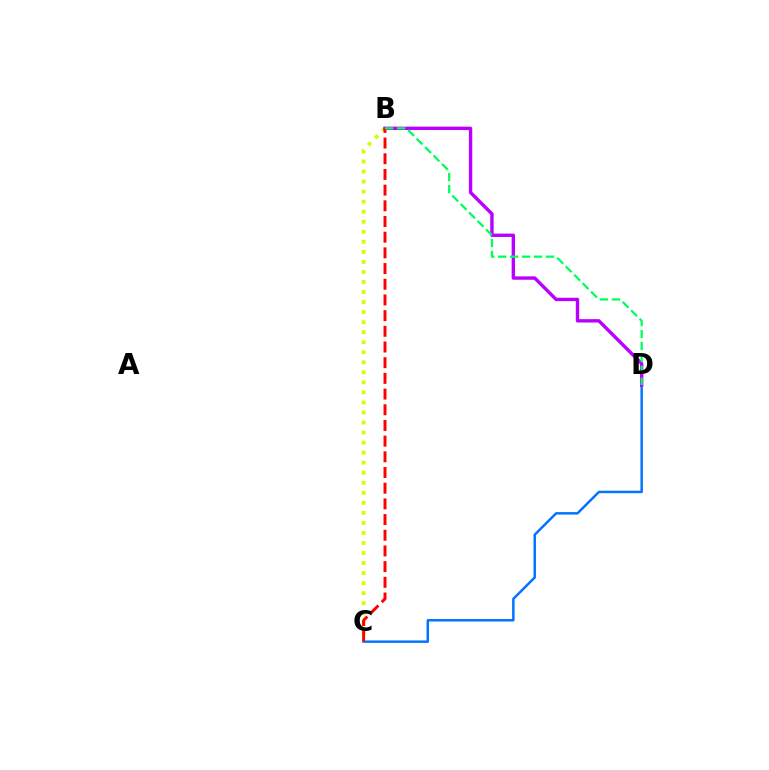{('C', 'D'): [{'color': '#0074ff', 'line_style': 'solid', 'thickness': 1.78}], ('B', 'C'): [{'color': '#d1ff00', 'line_style': 'dotted', 'thickness': 2.73}, {'color': '#ff0000', 'line_style': 'dashed', 'thickness': 2.13}], ('B', 'D'): [{'color': '#b900ff', 'line_style': 'solid', 'thickness': 2.44}, {'color': '#00ff5c', 'line_style': 'dashed', 'thickness': 1.62}]}